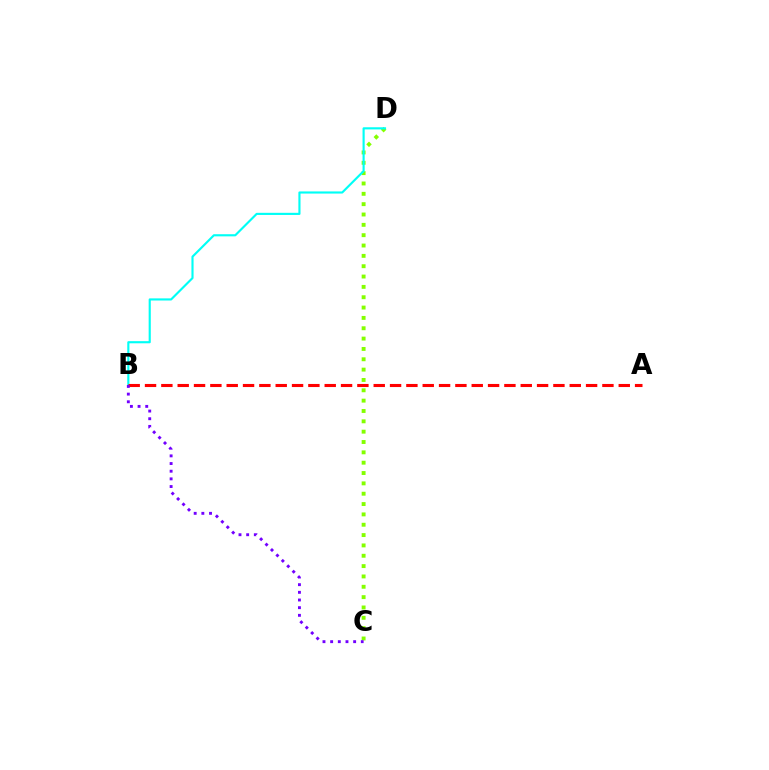{('C', 'D'): [{'color': '#84ff00', 'line_style': 'dotted', 'thickness': 2.81}], ('B', 'D'): [{'color': '#00fff6', 'line_style': 'solid', 'thickness': 1.54}], ('A', 'B'): [{'color': '#ff0000', 'line_style': 'dashed', 'thickness': 2.22}], ('B', 'C'): [{'color': '#7200ff', 'line_style': 'dotted', 'thickness': 2.08}]}